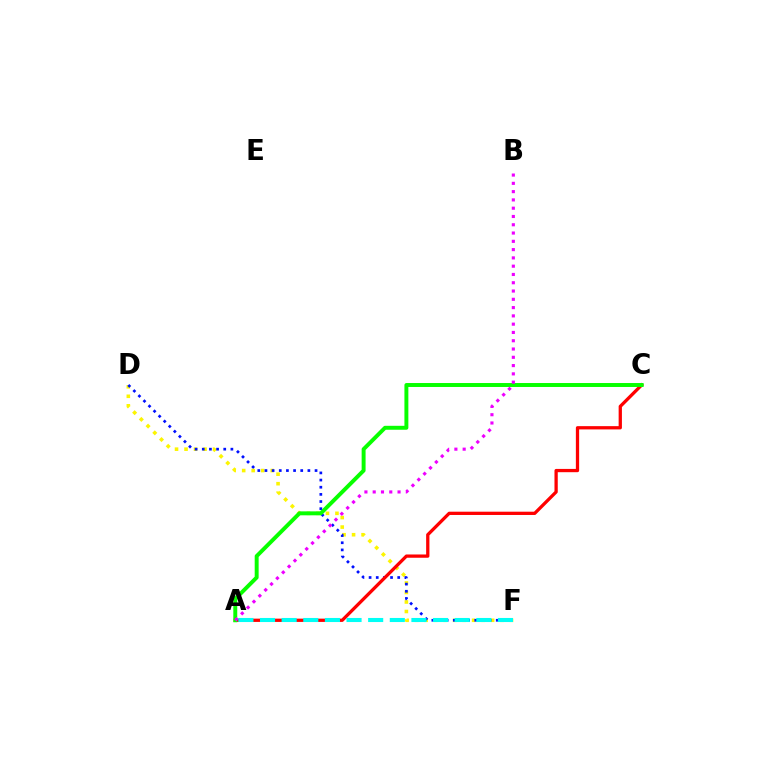{('D', 'F'): [{'color': '#fcf500', 'line_style': 'dotted', 'thickness': 2.58}, {'color': '#0010ff', 'line_style': 'dotted', 'thickness': 1.94}], ('A', 'C'): [{'color': '#ff0000', 'line_style': 'solid', 'thickness': 2.36}, {'color': '#08ff00', 'line_style': 'solid', 'thickness': 2.84}], ('A', 'B'): [{'color': '#ee00ff', 'line_style': 'dotted', 'thickness': 2.25}], ('A', 'F'): [{'color': '#00fff6', 'line_style': 'dashed', 'thickness': 2.94}]}